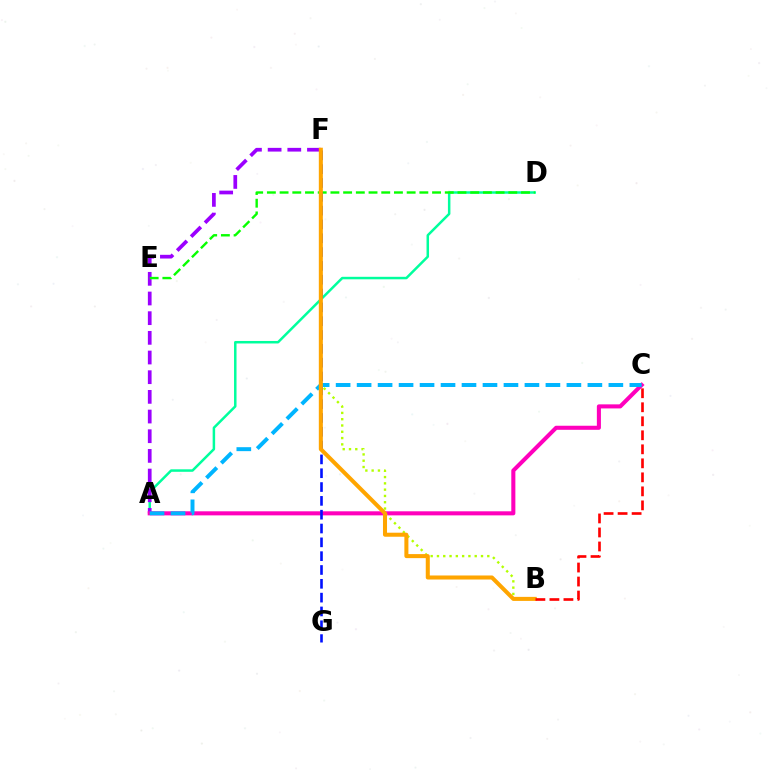{('A', 'D'): [{'color': '#00ff9d', 'line_style': 'solid', 'thickness': 1.79}], ('A', 'F'): [{'color': '#9b00ff', 'line_style': 'dashed', 'thickness': 2.67}], ('A', 'C'): [{'color': '#ff00bd', 'line_style': 'solid', 'thickness': 2.93}, {'color': '#00b5ff', 'line_style': 'dashed', 'thickness': 2.85}], ('D', 'E'): [{'color': '#08ff00', 'line_style': 'dashed', 'thickness': 1.73}], ('B', 'F'): [{'color': '#b3ff00', 'line_style': 'dotted', 'thickness': 1.71}, {'color': '#ffa500', 'line_style': 'solid', 'thickness': 2.91}], ('F', 'G'): [{'color': '#0010ff', 'line_style': 'dashed', 'thickness': 1.88}], ('B', 'C'): [{'color': '#ff0000', 'line_style': 'dashed', 'thickness': 1.9}]}